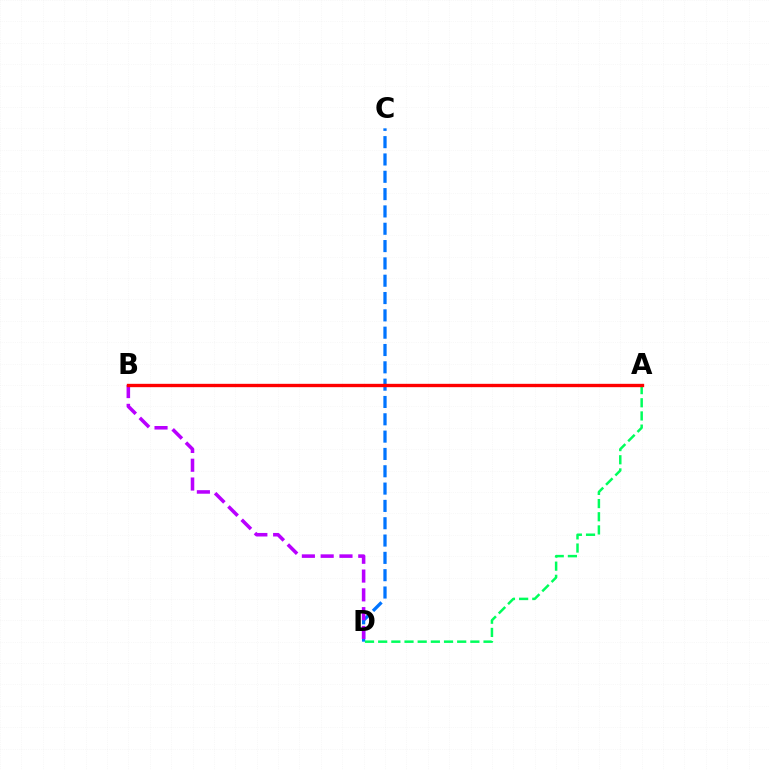{('C', 'D'): [{'color': '#0074ff', 'line_style': 'dashed', 'thickness': 2.35}], ('B', 'D'): [{'color': '#b900ff', 'line_style': 'dashed', 'thickness': 2.55}], ('A', 'D'): [{'color': '#00ff5c', 'line_style': 'dashed', 'thickness': 1.79}], ('A', 'B'): [{'color': '#d1ff00', 'line_style': 'dotted', 'thickness': 2.02}, {'color': '#ff0000', 'line_style': 'solid', 'thickness': 2.41}]}